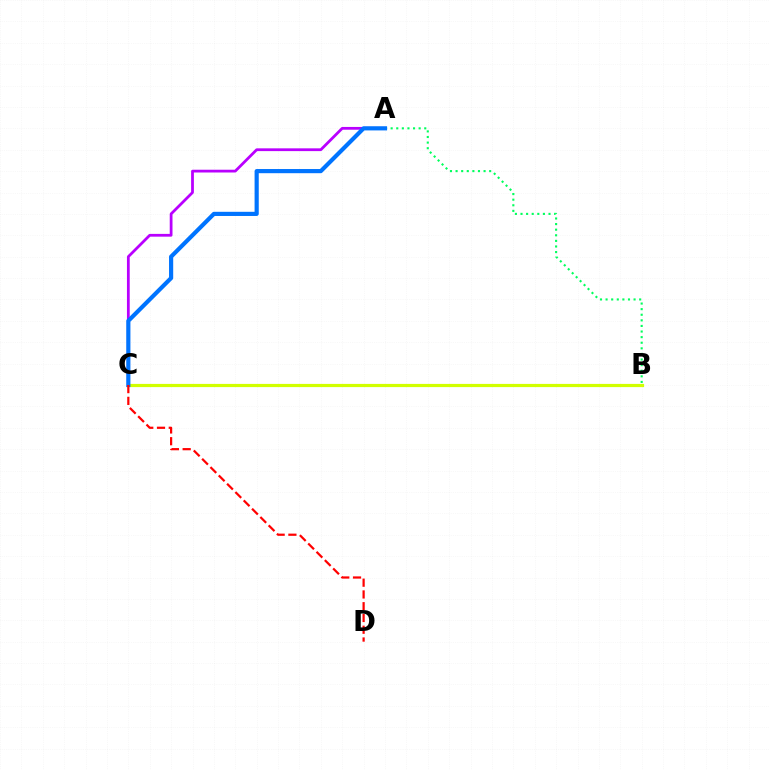{('B', 'C'): [{'color': '#d1ff00', 'line_style': 'solid', 'thickness': 2.3}], ('A', 'B'): [{'color': '#00ff5c', 'line_style': 'dotted', 'thickness': 1.52}], ('A', 'C'): [{'color': '#b900ff', 'line_style': 'solid', 'thickness': 2.0}, {'color': '#0074ff', 'line_style': 'solid', 'thickness': 3.0}], ('C', 'D'): [{'color': '#ff0000', 'line_style': 'dashed', 'thickness': 1.6}]}